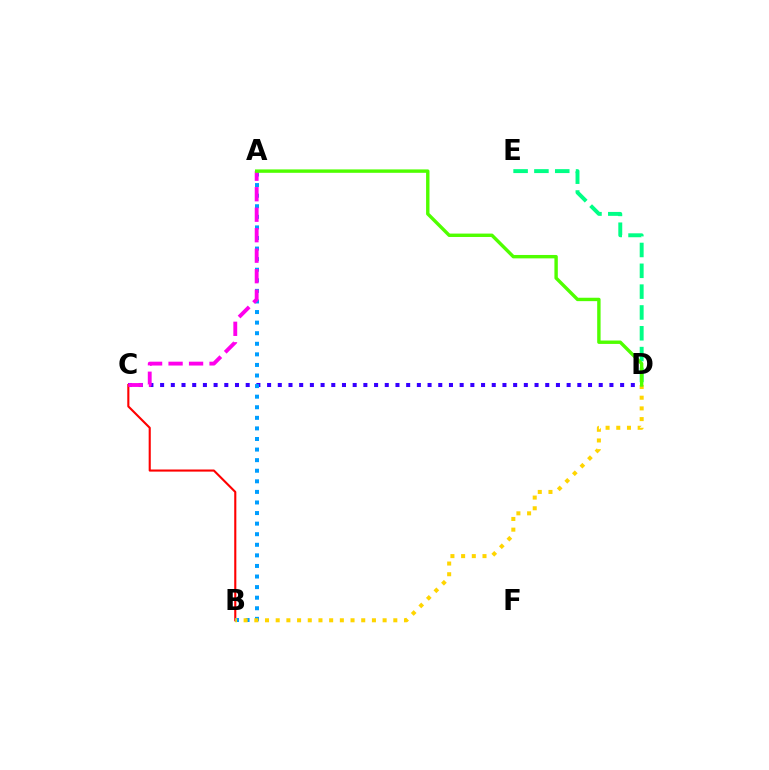{('C', 'D'): [{'color': '#3700ff', 'line_style': 'dotted', 'thickness': 2.91}], ('B', 'C'): [{'color': '#ff0000', 'line_style': 'solid', 'thickness': 1.52}], ('D', 'E'): [{'color': '#00ff86', 'line_style': 'dashed', 'thickness': 2.83}], ('A', 'B'): [{'color': '#009eff', 'line_style': 'dotted', 'thickness': 2.87}], ('A', 'C'): [{'color': '#ff00ed', 'line_style': 'dashed', 'thickness': 2.78}], ('B', 'D'): [{'color': '#ffd500', 'line_style': 'dotted', 'thickness': 2.9}], ('A', 'D'): [{'color': '#4fff00', 'line_style': 'solid', 'thickness': 2.45}]}